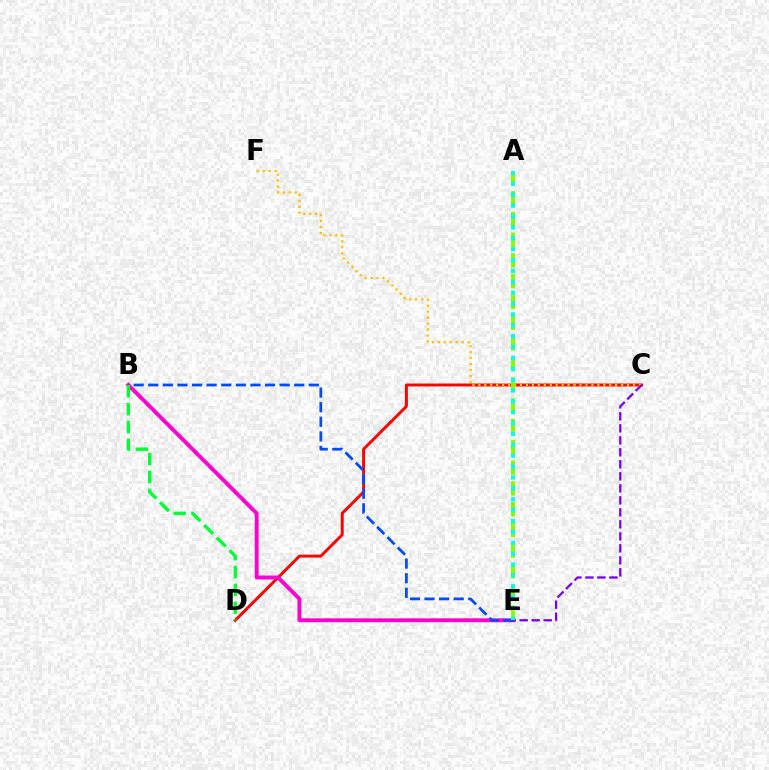{('C', 'D'): [{'color': '#ff0000', 'line_style': 'solid', 'thickness': 2.11}], ('C', 'F'): [{'color': '#ffbd00', 'line_style': 'dotted', 'thickness': 1.62}], ('B', 'E'): [{'color': '#ff00cf', 'line_style': 'solid', 'thickness': 2.81}, {'color': '#004bff', 'line_style': 'dashed', 'thickness': 1.98}], ('B', 'D'): [{'color': '#00ff39', 'line_style': 'dashed', 'thickness': 2.43}], ('A', 'E'): [{'color': '#84ff00', 'line_style': 'dashed', 'thickness': 2.82}, {'color': '#00fff6', 'line_style': 'dotted', 'thickness': 2.95}], ('C', 'E'): [{'color': '#7200ff', 'line_style': 'dashed', 'thickness': 1.63}]}